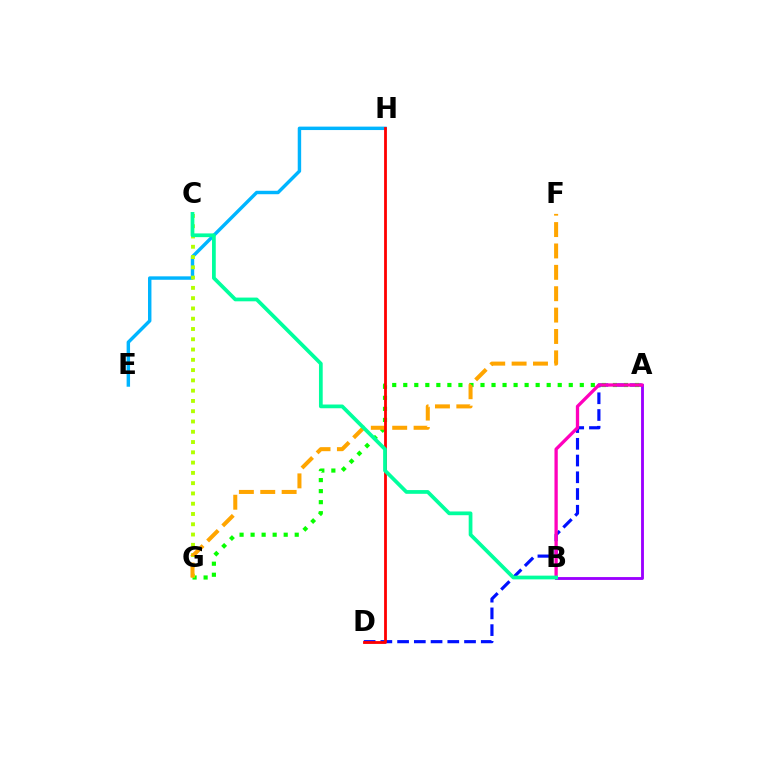{('A', 'D'): [{'color': '#0010ff', 'line_style': 'dashed', 'thickness': 2.27}], ('A', 'B'): [{'color': '#9b00ff', 'line_style': 'solid', 'thickness': 2.06}, {'color': '#ff00bd', 'line_style': 'solid', 'thickness': 2.37}], ('E', 'H'): [{'color': '#00b5ff', 'line_style': 'solid', 'thickness': 2.47}], ('A', 'G'): [{'color': '#08ff00', 'line_style': 'dotted', 'thickness': 3.0}], ('C', 'G'): [{'color': '#b3ff00', 'line_style': 'dotted', 'thickness': 2.79}], ('F', 'G'): [{'color': '#ffa500', 'line_style': 'dashed', 'thickness': 2.9}], ('D', 'H'): [{'color': '#ff0000', 'line_style': 'solid', 'thickness': 2.02}], ('B', 'C'): [{'color': '#00ff9d', 'line_style': 'solid', 'thickness': 2.69}]}